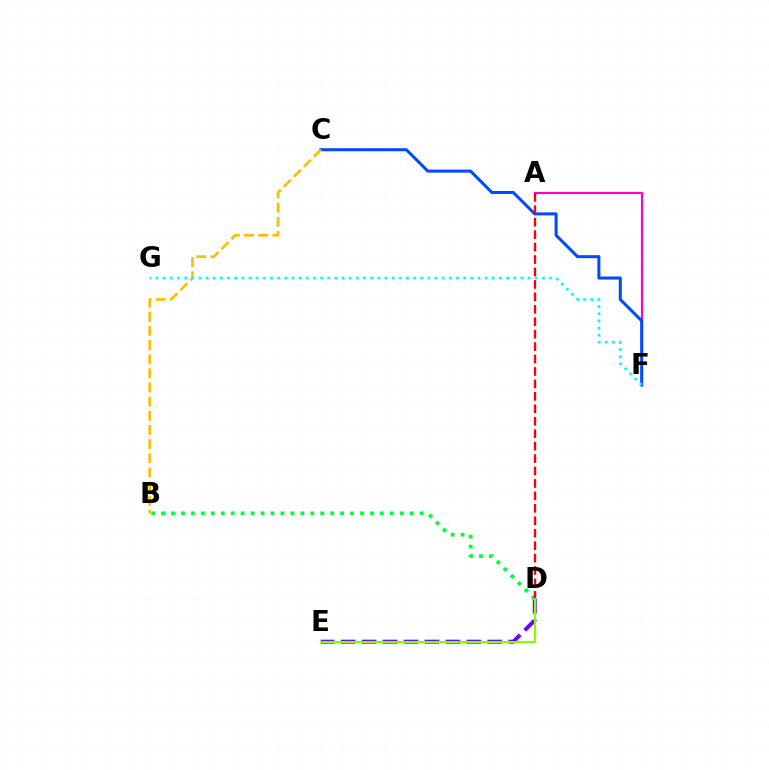{('D', 'E'): [{'color': '#7200ff', 'line_style': 'dashed', 'thickness': 2.85}, {'color': '#84ff00', 'line_style': 'solid', 'thickness': 1.52}], ('A', 'F'): [{'color': '#ff00cf', 'line_style': 'solid', 'thickness': 1.54}], ('B', 'D'): [{'color': '#00ff39', 'line_style': 'dotted', 'thickness': 2.7}], ('C', 'F'): [{'color': '#004bff', 'line_style': 'solid', 'thickness': 2.19}], ('A', 'D'): [{'color': '#ff0000', 'line_style': 'dashed', 'thickness': 1.69}], ('B', 'C'): [{'color': '#ffbd00', 'line_style': 'dashed', 'thickness': 1.92}], ('F', 'G'): [{'color': '#00fff6', 'line_style': 'dotted', 'thickness': 1.94}]}